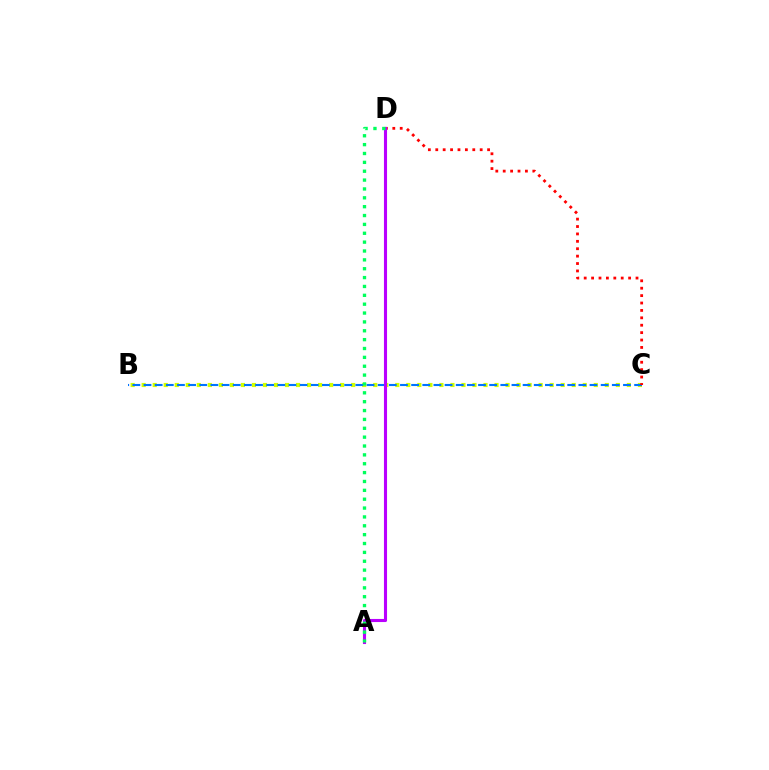{('B', 'C'): [{'color': '#d1ff00', 'line_style': 'dotted', 'thickness': 3.0}, {'color': '#0074ff', 'line_style': 'dashed', 'thickness': 1.51}], ('C', 'D'): [{'color': '#ff0000', 'line_style': 'dotted', 'thickness': 2.01}], ('A', 'D'): [{'color': '#b900ff', 'line_style': 'solid', 'thickness': 2.23}, {'color': '#00ff5c', 'line_style': 'dotted', 'thickness': 2.41}]}